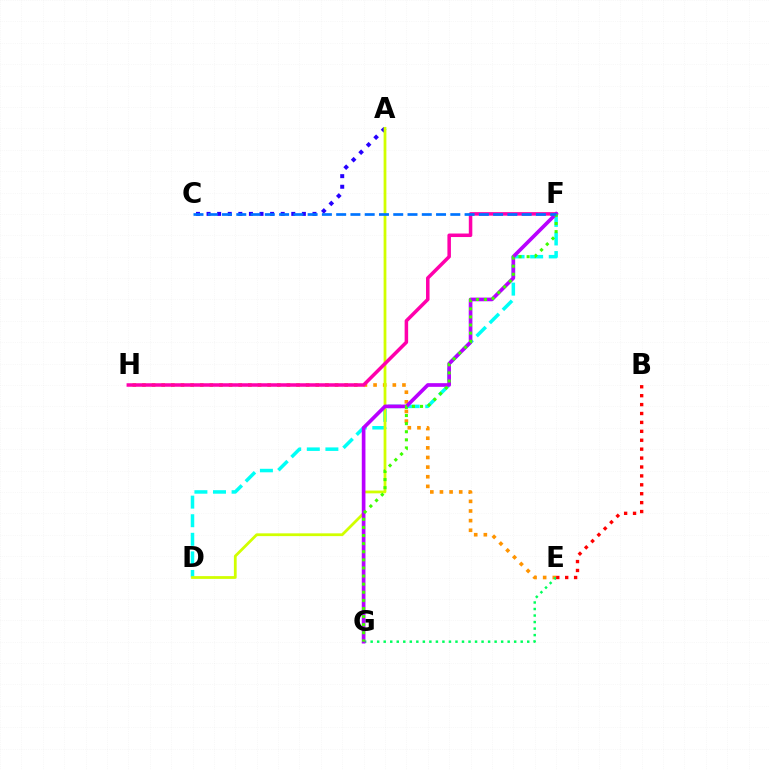{('D', 'F'): [{'color': '#00fff6', 'line_style': 'dashed', 'thickness': 2.53}], ('E', 'H'): [{'color': '#ff9400', 'line_style': 'dotted', 'thickness': 2.62}], ('A', 'C'): [{'color': '#2500ff', 'line_style': 'dotted', 'thickness': 2.88}], ('A', 'D'): [{'color': '#d1ff00', 'line_style': 'solid', 'thickness': 2.0}], ('E', 'G'): [{'color': '#00ff5c', 'line_style': 'dotted', 'thickness': 1.77}], ('F', 'H'): [{'color': '#ff00ac', 'line_style': 'solid', 'thickness': 2.53}], ('F', 'G'): [{'color': '#b900ff', 'line_style': 'solid', 'thickness': 2.64}, {'color': '#3dff00', 'line_style': 'dotted', 'thickness': 2.2}], ('B', 'E'): [{'color': '#ff0000', 'line_style': 'dotted', 'thickness': 2.42}], ('C', 'F'): [{'color': '#0074ff', 'line_style': 'dashed', 'thickness': 1.94}]}